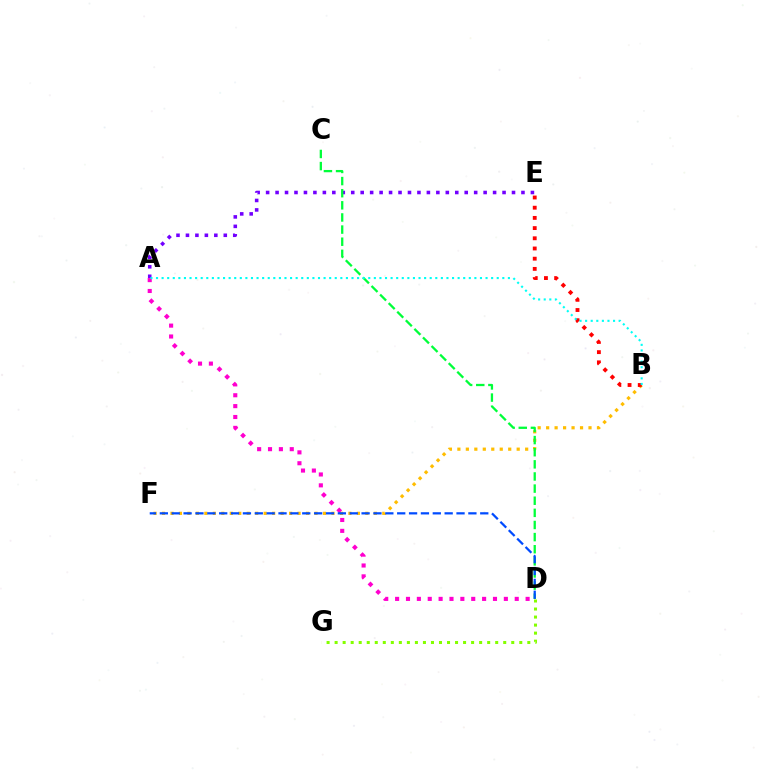{('B', 'F'): [{'color': '#ffbd00', 'line_style': 'dotted', 'thickness': 2.3}], ('B', 'E'): [{'color': '#ff0000', 'line_style': 'dotted', 'thickness': 2.77}], ('A', 'E'): [{'color': '#7200ff', 'line_style': 'dotted', 'thickness': 2.57}], ('A', 'D'): [{'color': '#ff00cf', 'line_style': 'dotted', 'thickness': 2.95}], ('C', 'D'): [{'color': '#00ff39', 'line_style': 'dashed', 'thickness': 1.65}], ('D', 'F'): [{'color': '#004bff', 'line_style': 'dashed', 'thickness': 1.61}], ('A', 'B'): [{'color': '#00fff6', 'line_style': 'dotted', 'thickness': 1.52}], ('D', 'G'): [{'color': '#84ff00', 'line_style': 'dotted', 'thickness': 2.18}]}